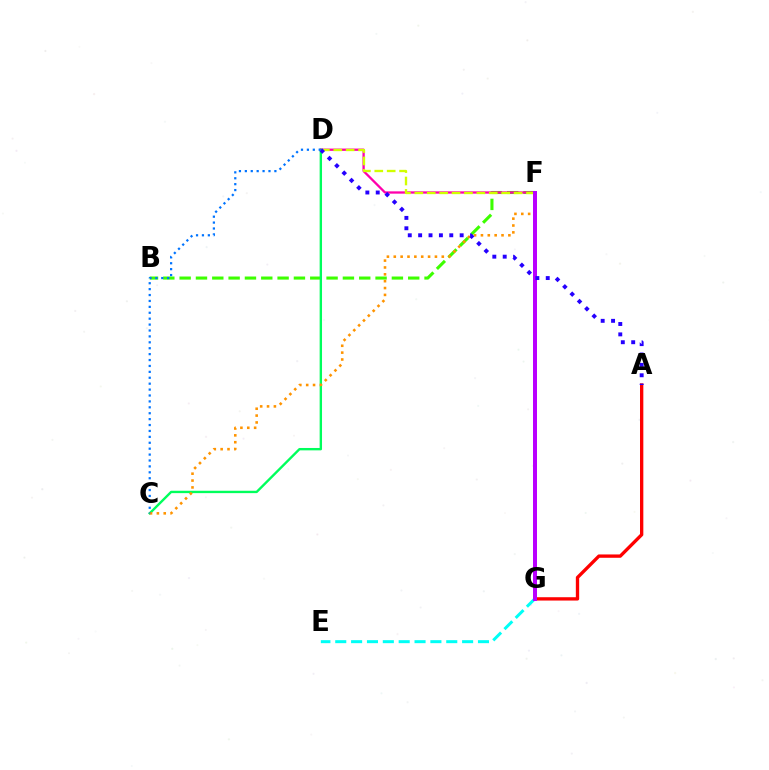{('E', 'G'): [{'color': '#00fff6', 'line_style': 'dashed', 'thickness': 2.15}], ('B', 'F'): [{'color': '#3dff00', 'line_style': 'dashed', 'thickness': 2.22}], ('C', 'D'): [{'color': '#00ff5c', 'line_style': 'solid', 'thickness': 1.71}, {'color': '#0074ff', 'line_style': 'dotted', 'thickness': 1.61}], ('D', 'F'): [{'color': '#ff00ac', 'line_style': 'solid', 'thickness': 1.65}, {'color': '#d1ff00', 'line_style': 'dashed', 'thickness': 1.69}], ('C', 'F'): [{'color': '#ff9400', 'line_style': 'dotted', 'thickness': 1.86}], ('A', 'G'): [{'color': '#ff0000', 'line_style': 'solid', 'thickness': 2.4}], ('F', 'G'): [{'color': '#b900ff', 'line_style': 'solid', 'thickness': 2.87}], ('A', 'D'): [{'color': '#2500ff', 'line_style': 'dotted', 'thickness': 2.82}]}